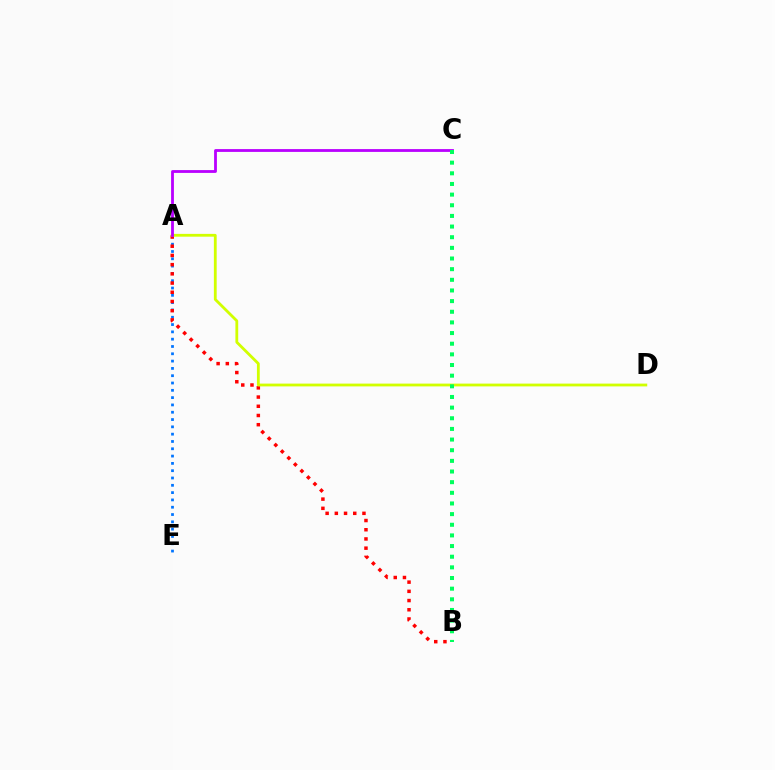{('A', 'E'): [{'color': '#0074ff', 'line_style': 'dotted', 'thickness': 1.99}], ('A', 'B'): [{'color': '#ff0000', 'line_style': 'dotted', 'thickness': 2.5}], ('A', 'D'): [{'color': '#d1ff00', 'line_style': 'solid', 'thickness': 2.01}], ('A', 'C'): [{'color': '#b900ff', 'line_style': 'solid', 'thickness': 2.03}], ('B', 'C'): [{'color': '#00ff5c', 'line_style': 'dotted', 'thickness': 2.89}]}